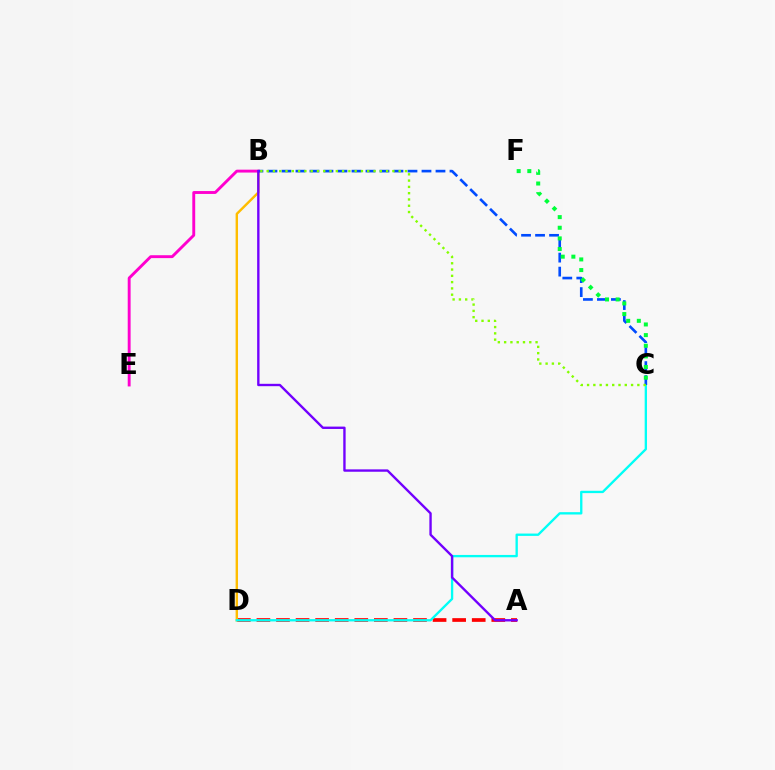{('A', 'D'): [{'color': '#ff0000', 'line_style': 'dashed', 'thickness': 2.66}], ('B', 'D'): [{'color': '#ffbd00', 'line_style': 'solid', 'thickness': 1.74}], ('B', 'E'): [{'color': '#ff00cf', 'line_style': 'solid', 'thickness': 2.08}], ('C', 'D'): [{'color': '#00fff6', 'line_style': 'solid', 'thickness': 1.68}], ('B', 'C'): [{'color': '#004bff', 'line_style': 'dashed', 'thickness': 1.9}, {'color': '#84ff00', 'line_style': 'dotted', 'thickness': 1.71}], ('A', 'B'): [{'color': '#7200ff', 'line_style': 'solid', 'thickness': 1.71}], ('C', 'F'): [{'color': '#00ff39', 'line_style': 'dotted', 'thickness': 2.89}]}